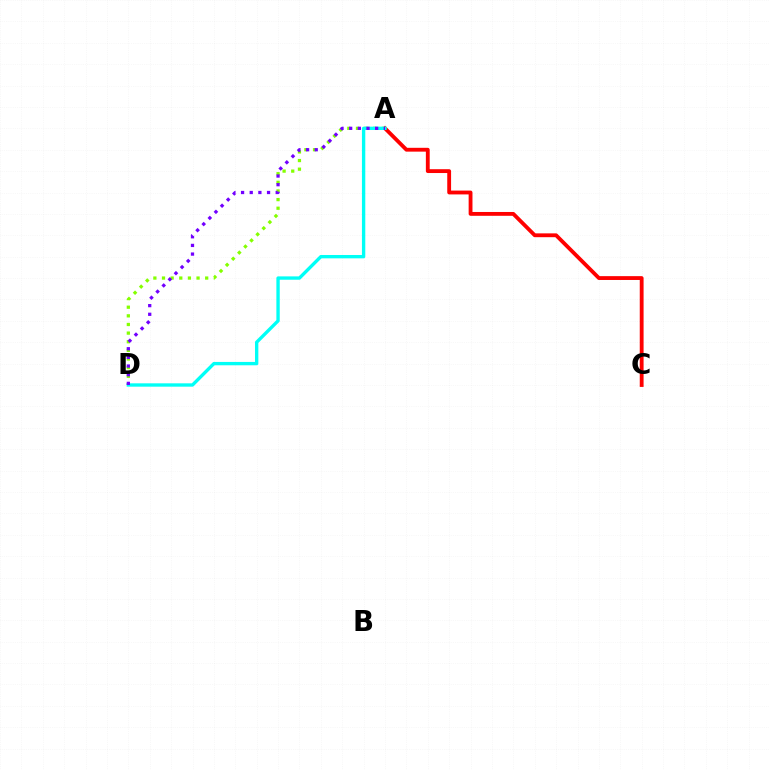{('A', 'C'): [{'color': '#ff0000', 'line_style': 'solid', 'thickness': 2.76}], ('A', 'D'): [{'color': '#84ff00', 'line_style': 'dotted', 'thickness': 2.35}, {'color': '#00fff6', 'line_style': 'solid', 'thickness': 2.41}, {'color': '#7200ff', 'line_style': 'dotted', 'thickness': 2.35}]}